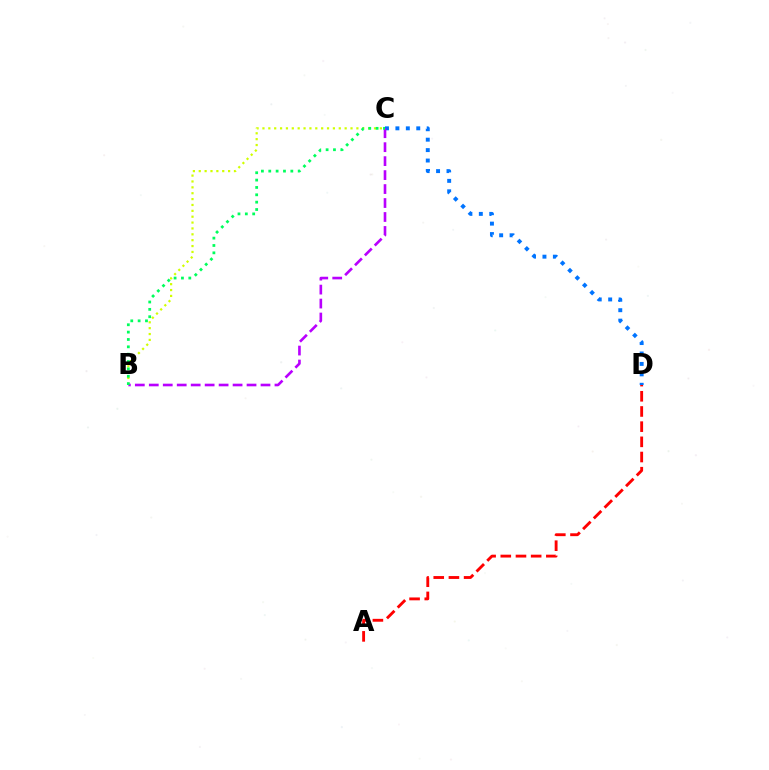{('C', 'D'): [{'color': '#0074ff', 'line_style': 'dotted', 'thickness': 2.83}], ('B', 'C'): [{'color': '#d1ff00', 'line_style': 'dotted', 'thickness': 1.6}, {'color': '#b900ff', 'line_style': 'dashed', 'thickness': 1.9}, {'color': '#00ff5c', 'line_style': 'dotted', 'thickness': 2.0}], ('A', 'D'): [{'color': '#ff0000', 'line_style': 'dashed', 'thickness': 2.06}]}